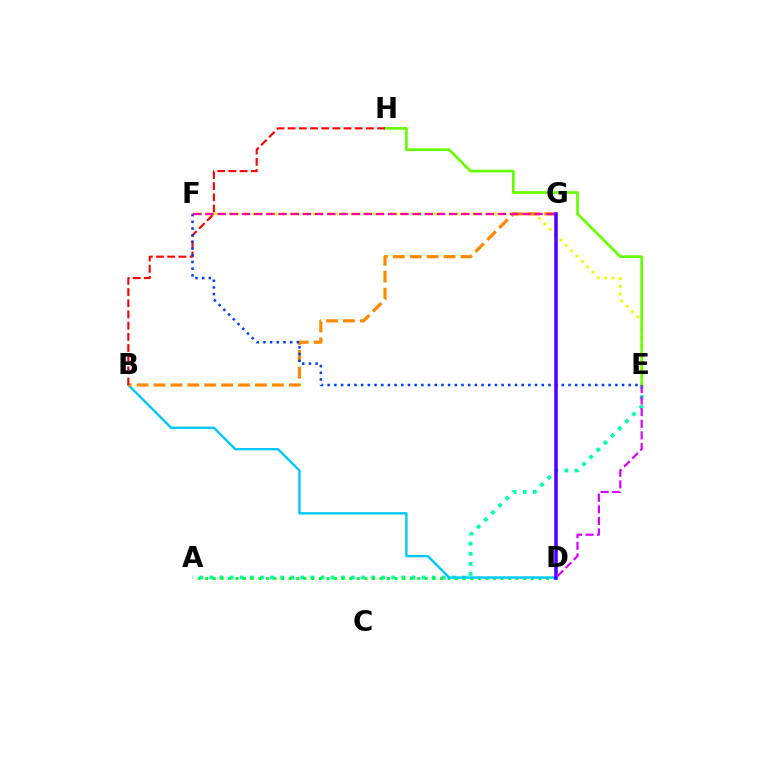{('A', 'E'): [{'color': '#00ffaf', 'line_style': 'dotted', 'thickness': 2.75}], ('E', 'F'): [{'color': '#eeff00', 'line_style': 'dotted', 'thickness': 2.06}, {'color': '#003fff', 'line_style': 'dotted', 'thickness': 1.82}], ('A', 'D'): [{'color': '#00ff27', 'line_style': 'dotted', 'thickness': 2.06}], ('B', 'D'): [{'color': '#00c7ff', 'line_style': 'solid', 'thickness': 1.72}], ('B', 'G'): [{'color': '#ff8800', 'line_style': 'dashed', 'thickness': 2.3}], ('E', 'H'): [{'color': '#66ff00', 'line_style': 'solid', 'thickness': 1.94}], ('B', 'H'): [{'color': '#ff0000', 'line_style': 'dashed', 'thickness': 1.52}], ('F', 'G'): [{'color': '#ff00a0', 'line_style': 'dashed', 'thickness': 1.66}], ('D', 'G'): [{'color': '#4f00ff', 'line_style': 'solid', 'thickness': 2.55}], ('D', 'E'): [{'color': '#d600ff', 'line_style': 'dashed', 'thickness': 1.57}]}